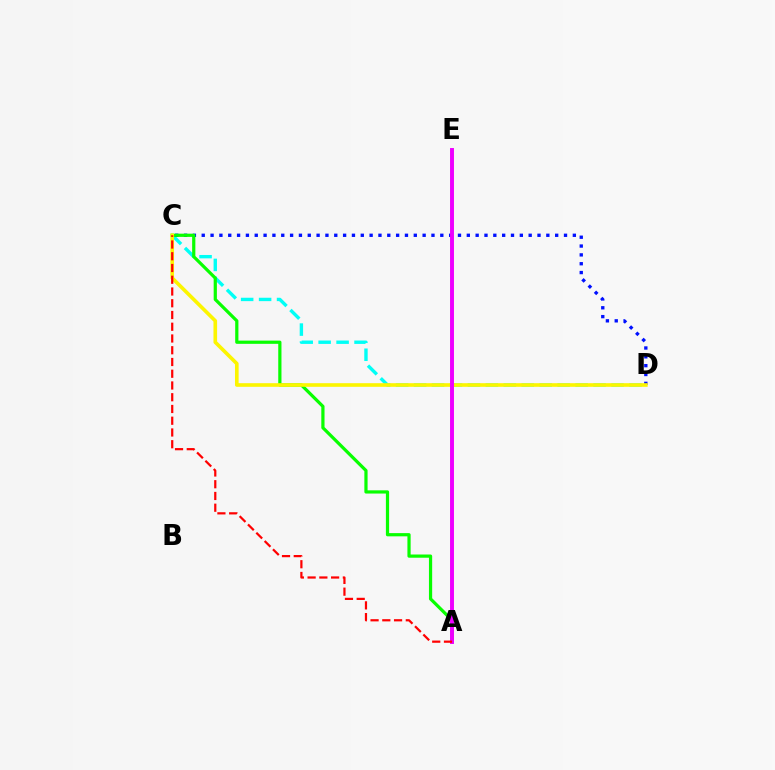{('C', 'D'): [{'color': '#00fff6', 'line_style': 'dashed', 'thickness': 2.44}, {'color': '#0010ff', 'line_style': 'dotted', 'thickness': 2.4}, {'color': '#fcf500', 'line_style': 'solid', 'thickness': 2.62}], ('A', 'C'): [{'color': '#08ff00', 'line_style': 'solid', 'thickness': 2.31}, {'color': '#ff0000', 'line_style': 'dashed', 'thickness': 1.6}], ('A', 'E'): [{'color': '#ee00ff', 'line_style': 'solid', 'thickness': 2.83}]}